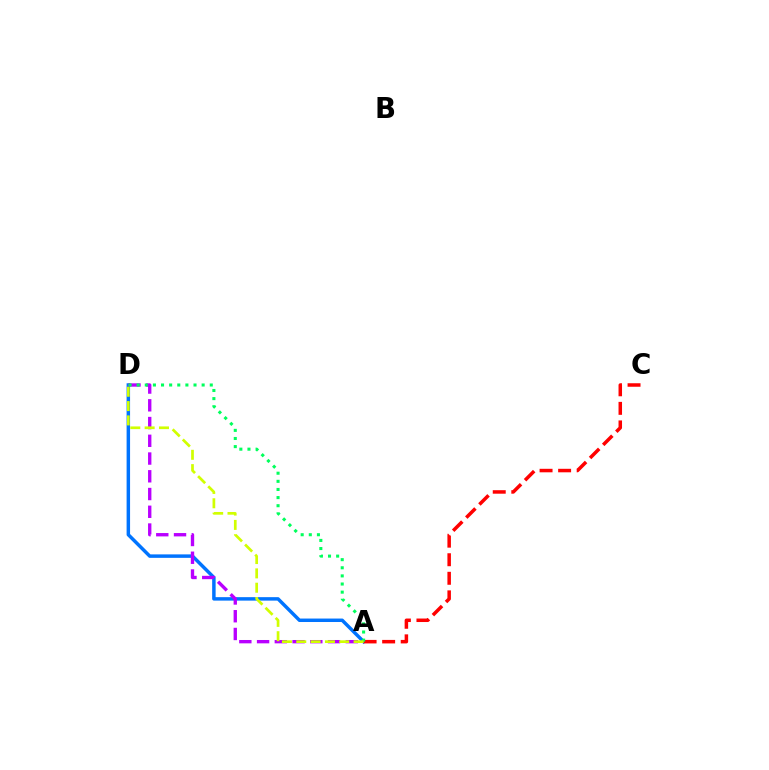{('A', 'D'): [{'color': '#0074ff', 'line_style': 'solid', 'thickness': 2.49}, {'color': '#b900ff', 'line_style': 'dashed', 'thickness': 2.41}, {'color': '#00ff5c', 'line_style': 'dotted', 'thickness': 2.21}, {'color': '#d1ff00', 'line_style': 'dashed', 'thickness': 1.95}], ('A', 'C'): [{'color': '#ff0000', 'line_style': 'dashed', 'thickness': 2.52}]}